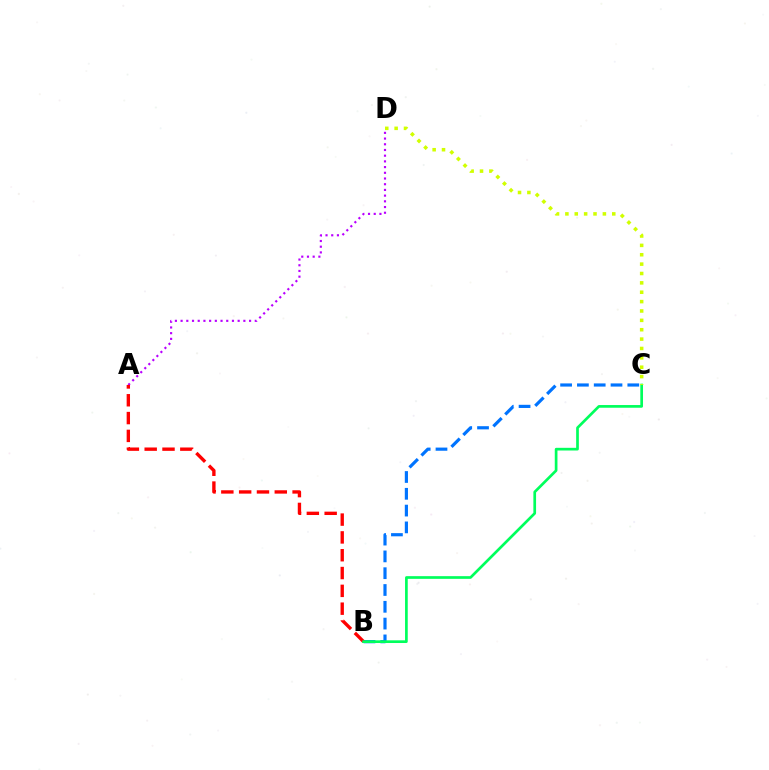{('B', 'C'): [{'color': '#0074ff', 'line_style': 'dashed', 'thickness': 2.28}, {'color': '#00ff5c', 'line_style': 'solid', 'thickness': 1.94}], ('A', 'D'): [{'color': '#b900ff', 'line_style': 'dotted', 'thickness': 1.55}], ('A', 'B'): [{'color': '#ff0000', 'line_style': 'dashed', 'thickness': 2.42}], ('C', 'D'): [{'color': '#d1ff00', 'line_style': 'dotted', 'thickness': 2.55}]}